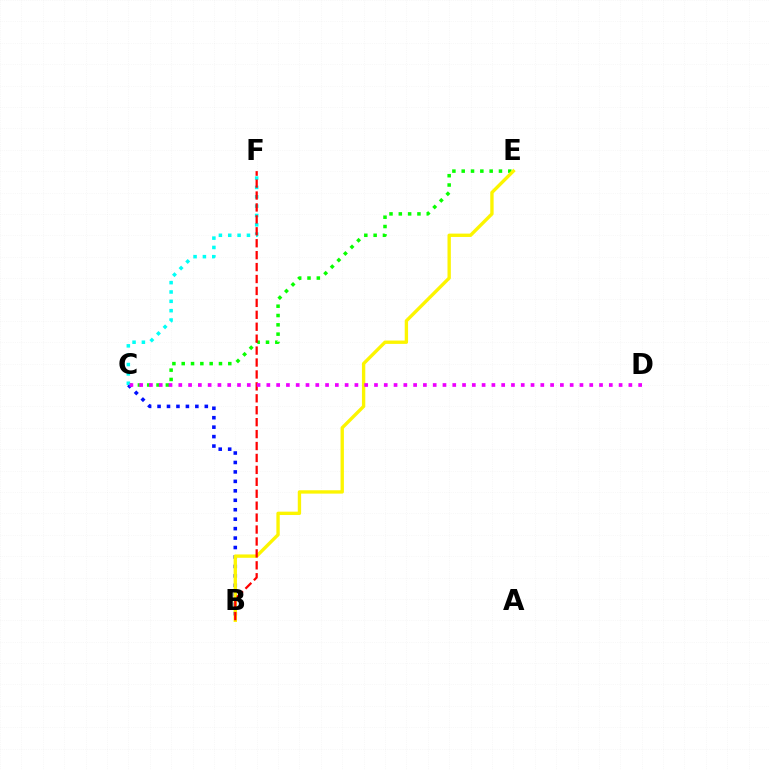{('C', 'E'): [{'color': '#08ff00', 'line_style': 'dotted', 'thickness': 2.53}], ('B', 'C'): [{'color': '#0010ff', 'line_style': 'dotted', 'thickness': 2.57}], ('B', 'E'): [{'color': '#fcf500', 'line_style': 'solid', 'thickness': 2.41}], ('C', 'F'): [{'color': '#00fff6', 'line_style': 'dotted', 'thickness': 2.54}], ('B', 'F'): [{'color': '#ff0000', 'line_style': 'dashed', 'thickness': 1.62}], ('C', 'D'): [{'color': '#ee00ff', 'line_style': 'dotted', 'thickness': 2.66}]}